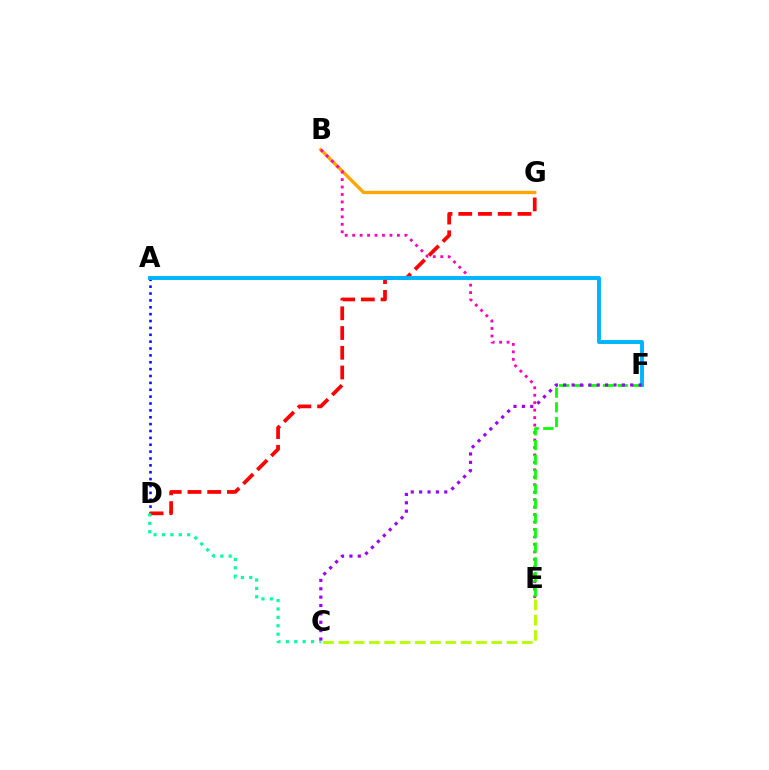{('B', 'G'): [{'color': '#ffa500', 'line_style': 'solid', 'thickness': 2.4}], ('A', 'D'): [{'color': '#0010ff', 'line_style': 'dotted', 'thickness': 1.87}], ('B', 'E'): [{'color': '#ff00bd', 'line_style': 'dotted', 'thickness': 2.03}], ('D', 'G'): [{'color': '#ff0000', 'line_style': 'dashed', 'thickness': 2.68}], ('E', 'F'): [{'color': '#08ff00', 'line_style': 'dashed', 'thickness': 1.99}], ('A', 'F'): [{'color': '#00b5ff', 'line_style': 'solid', 'thickness': 2.81}], ('C', 'E'): [{'color': '#b3ff00', 'line_style': 'dashed', 'thickness': 2.08}], ('C', 'D'): [{'color': '#00ff9d', 'line_style': 'dotted', 'thickness': 2.28}], ('C', 'F'): [{'color': '#9b00ff', 'line_style': 'dotted', 'thickness': 2.27}]}